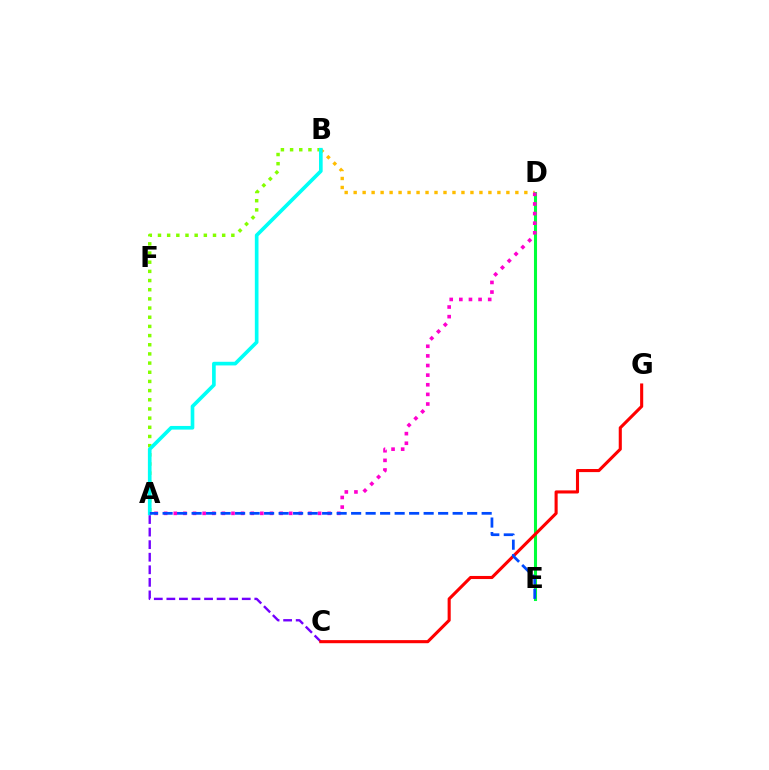{('B', 'D'): [{'color': '#ffbd00', 'line_style': 'dotted', 'thickness': 2.44}], ('A', 'B'): [{'color': '#84ff00', 'line_style': 'dotted', 'thickness': 2.49}, {'color': '#00fff6', 'line_style': 'solid', 'thickness': 2.63}], ('A', 'C'): [{'color': '#7200ff', 'line_style': 'dashed', 'thickness': 1.71}], ('D', 'E'): [{'color': '#00ff39', 'line_style': 'solid', 'thickness': 2.2}], ('A', 'D'): [{'color': '#ff00cf', 'line_style': 'dotted', 'thickness': 2.61}], ('C', 'G'): [{'color': '#ff0000', 'line_style': 'solid', 'thickness': 2.23}], ('A', 'E'): [{'color': '#004bff', 'line_style': 'dashed', 'thickness': 1.97}]}